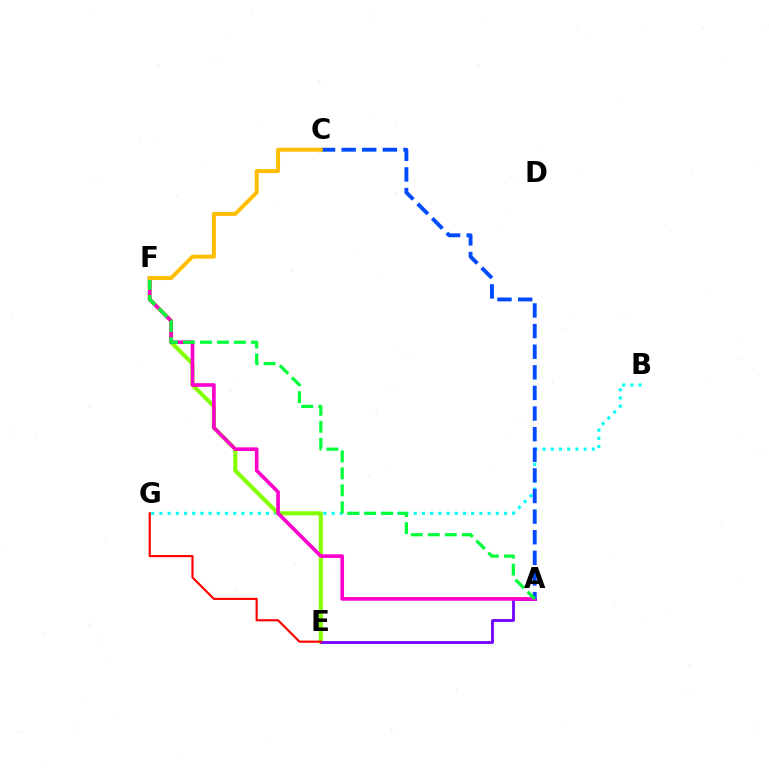{('B', 'G'): [{'color': '#00fff6', 'line_style': 'dotted', 'thickness': 2.23}], ('E', 'F'): [{'color': '#84ff00', 'line_style': 'solid', 'thickness': 2.93}], ('A', 'E'): [{'color': '#7200ff', 'line_style': 'solid', 'thickness': 2.03}], ('A', 'F'): [{'color': '#ff00cf', 'line_style': 'solid', 'thickness': 2.62}, {'color': '#00ff39', 'line_style': 'dashed', 'thickness': 2.31}], ('E', 'G'): [{'color': '#ff0000', 'line_style': 'solid', 'thickness': 1.56}], ('A', 'C'): [{'color': '#004bff', 'line_style': 'dashed', 'thickness': 2.8}], ('C', 'F'): [{'color': '#ffbd00', 'line_style': 'solid', 'thickness': 2.84}]}